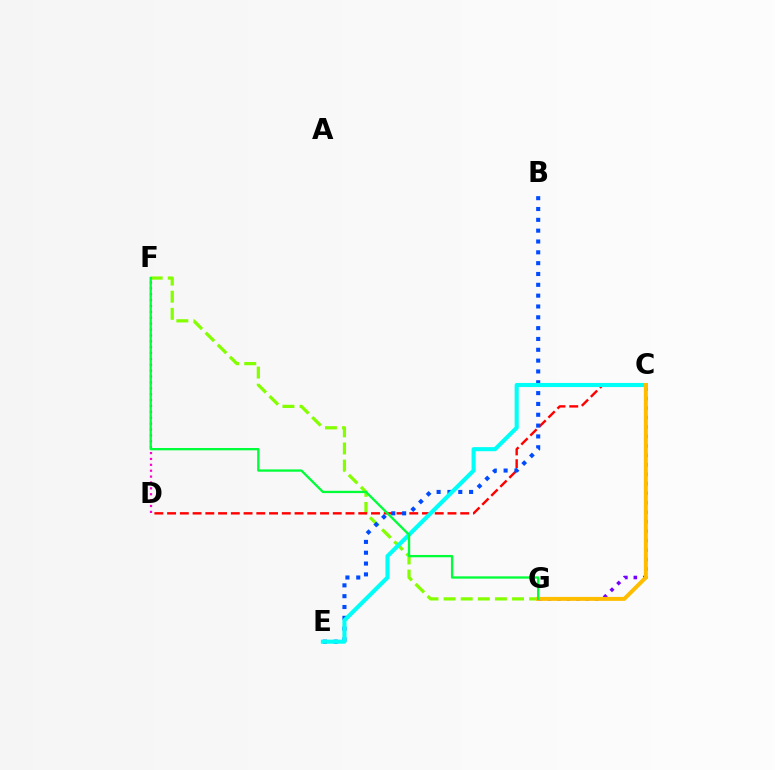{('F', 'G'): [{'color': '#84ff00', 'line_style': 'dashed', 'thickness': 2.32}, {'color': '#00ff39', 'line_style': 'solid', 'thickness': 1.66}], ('D', 'F'): [{'color': '#ff00cf', 'line_style': 'dotted', 'thickness': 1.6}], ('C', 'D'): [{'color': '#ff0000', 'line_style': 'dashed', 'thickness': 1.73}], ('B', 'E'): [{'color': '#004bff', 'line_style': 'dotted', 'thickness': 2.94}], ('C', 'G'): [{'color': '#7200ff', 'line_style': 'dotted', 'thickness': 2.57}, {'color': '#ffbd00', 'line_style': 'solid', 'thickness': 2.85}], ('C', 'E'): [{'color': '#00fff6', 'line_style': 'solid', 'thickness': 2.95}]}